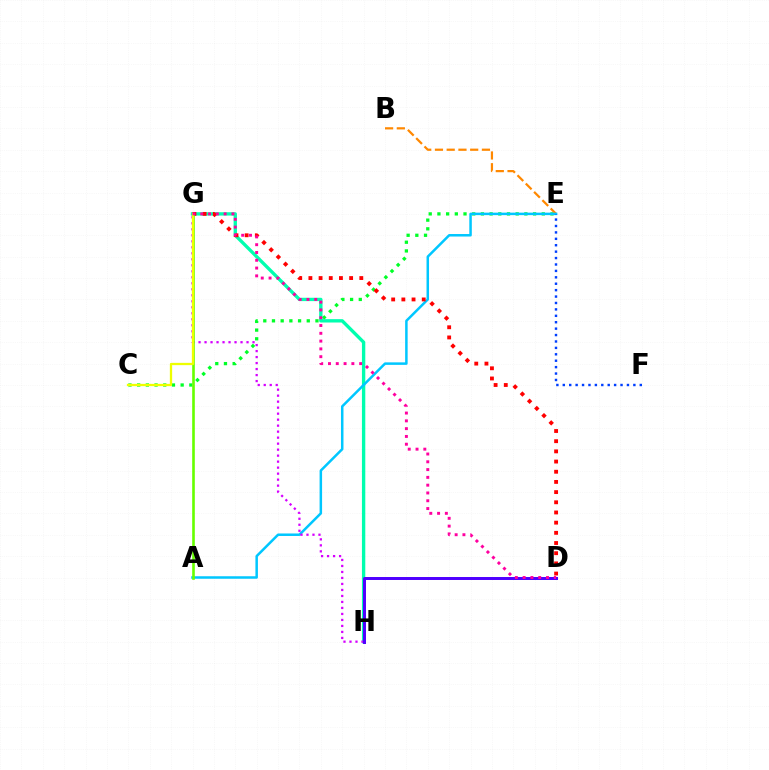{('C', 'E'): [{'color': '#00ff27', 'line_style': 'dotted', 'thickness': 2.36}], ('B', 'E'): [{'color': '#ff8800', 'line_style': 'dashed', 'thickness': 1.6}], ('G', 'H'): [{'color': '#00ffaf', 'line_style': 'solid', 'thickness': 2.42}, {'color': '#d600ff', 'line_style': 'dotted', 'thickness': 1.63}], ('A', 'E'): [{'color': '#00c7ff', 'line_style': 'solid', 'thickness': 1.8}], ('D', 'H'): [{'color': '#4f00ff', 'line_style': 'solid', 'thickness': 2.14}], ('D', 'G'): [{'color': '#ff0000', 'line_style': 'dotted', 'thickness': 2.77}, {'color': '#ff00a0', 'line_style': 'dotted', 'thickness': 2.12}], ('E', 'F'): [{'color': '#003fff', 'line_style': 'dotted', 'thickness': 1.74}], ('A', 'G'): [{'color': '#66ff00', 'line_style': 'solid', 'thickness': 1.89}], ('C', 'G'): [{'color': '#eeff00', 'line_style': 'solid', 'thickness': 1.65}]}